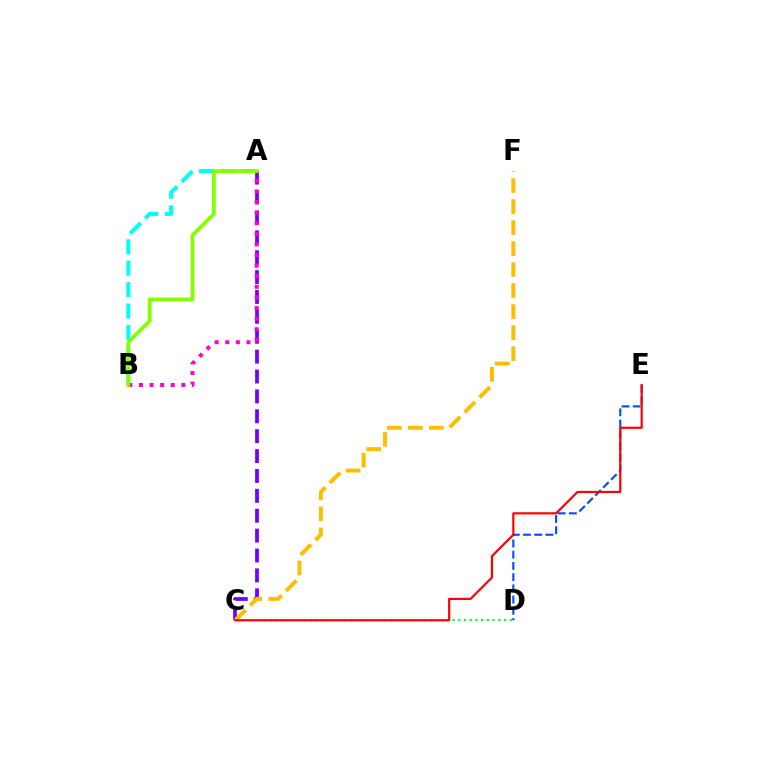{('A', 'B'): [{'color': '#00fff6', 'line_style': 'dashed', 'thickness': 2.91}, {'color': '#ff00cf', 'line_style': 'dotted', 'thickness': 2.88}, {'color': '#84ff00', 'line_style': 'solid', 'thickness': 2.71}], ('C', 'D'): [{'color': '#00ff39', 'line_style': 'dotted', 'thickness': 1.55}], ('A', 'C'): [{'color': '#7200ff', 'line_style': 'dashed', 'thickness': 2.7}], ('D', 'E'): [{'color': '#004bff', 'line_style': 'dashed', 'thickness': 1.52}], ('C', 'F'): [{'color': '#ffbd00', 'line_style': 'dashed', 'thickness': 2.85}], ('C', 'E'): [{'color': '#ff0000', 'line_style': 'solid', 'thickness': 1.57}]}